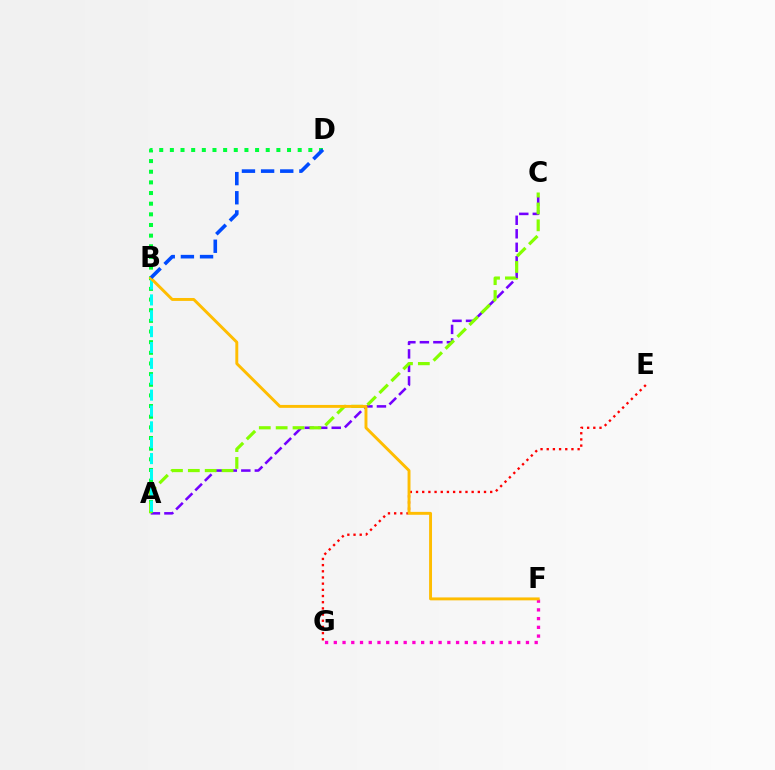{('E', 'G'): [{'color': '#ff0000', 'line_style': 'dotted', 'thickness': 1.68}], ('F', 'G'): [{'color': '#ff00cf', 'line_style': 'dotted', 'thickness': 2.37}], ('A', 'C'): [{'color': '#7200ff', 'line_style': 'dashed', 'thickness': 1.83}, {'color': '#84ff00', 'line_style': 'dashed', 'thickness': 2.29}], ('A', 'D'): [{'color': '#00ff39', 'line_style': 'dotted', 'thickness': 2.89}], ('A', 'B'): [{'color': '#00fff6', 'line_style': 'dashed', 'thickness': 2.16}], ('B', 'F'): [{'color': '#ffbd00', 'line_style': 'solid', 'thickness': 2.1}], ('B', 'D'): [{'color': '#004bff', 'line_style': 'dashed', 'thickness': 2.6}]}